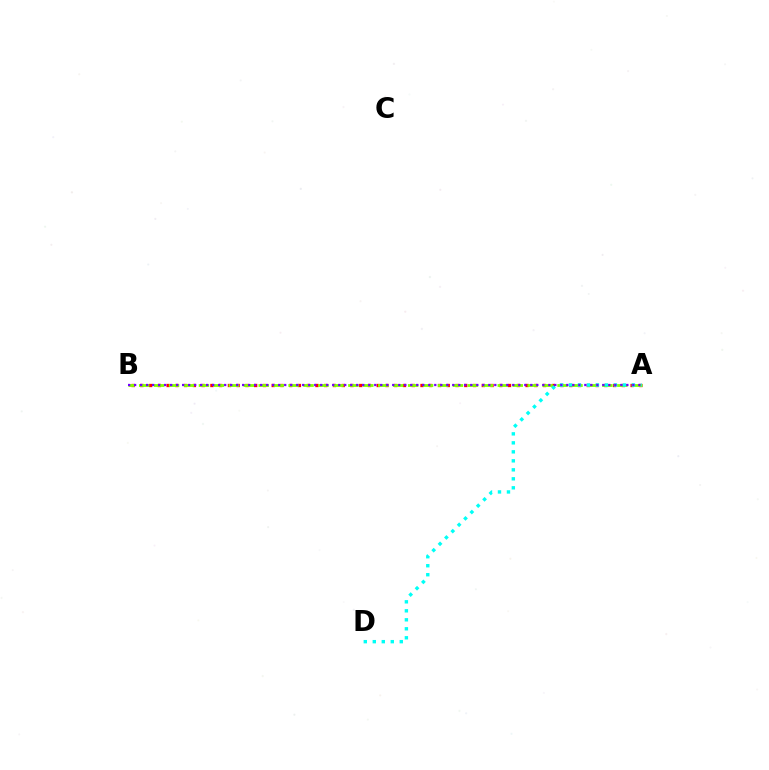{('A', 'B'): [{'color': '#ff0000', 'line_style': 'dotted', 'thickness': 2.38}, {'color': '#84ff00', 'line_style': 'dashed', 'thickness': 2.03}, {'color': '#7200ff', 'line_style': 'dotted', 'thickness': 1.63}], ('A', 'D'): [{'color': '#00fff6', 'line_style': 'dotted', 'thickness': 2.44}]}